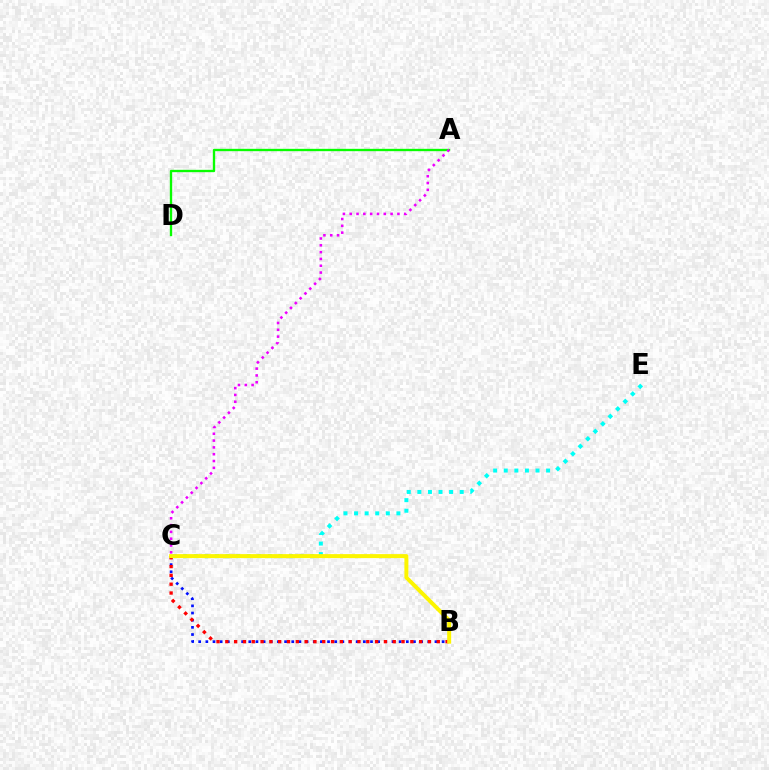{('B', 'C'): [{'color': '#0010ff', 'line_style': 'dotted', 'thickness': 1.95}, {'color': '#ff0000', 'line_style': 'dotted', 'thickness': 2.39}, {'color': '#fcf500', 'line_style': 'solid', 'thickness': 2.87}], ('A', 'D'): [{'color': '#08ff00', 'line_style': 'solid', 'thickness': 1.69}], ('C', 'E'): [{'color': '#00fff6', 'line_style': 'dotted', 'thickness': 2.88}], ('A', 'C'): [{'color': '#ee00ff', 'line_style': 'dotted', 'thickness': 1.85}]}